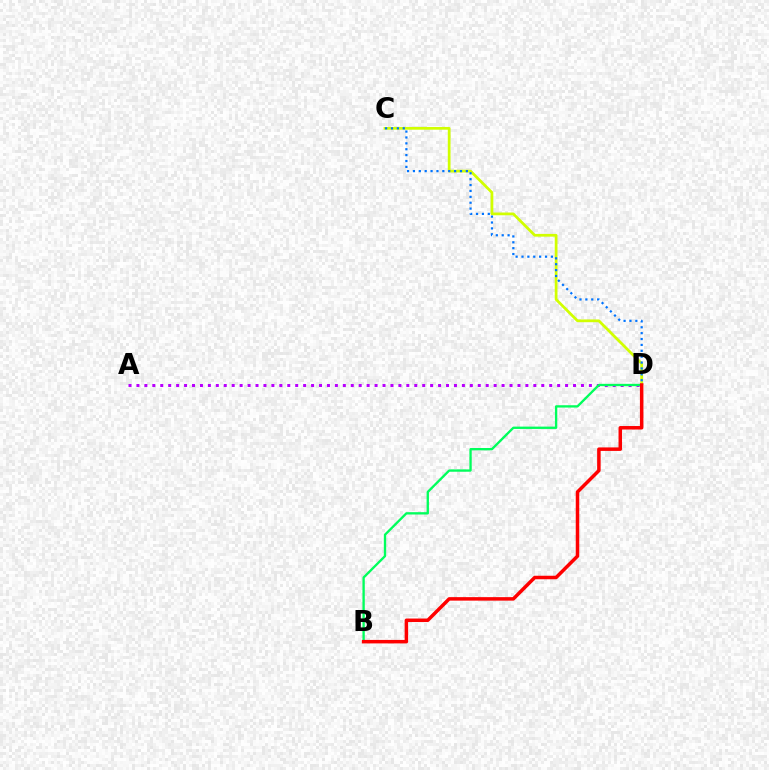{('C', 'D'): [{'color': '#d1ff00', 'line_style': 'solid', 'thickness': 1.98}, {'color': '#0074ff', 'line_style': 'dotted', 'thickness': 1.6}], ('A', 'D'): [{'color': '#b900ff', 'line_style': 'dotted', 'thickness': 2.16}], ('B', 'D'): [{'color': '#00ff5c', 'line_style': 'solid', 'thickness': 1.68}, {'color': '#ff0000', 'line_style': 'solid', 'thickness': 2.52}]}